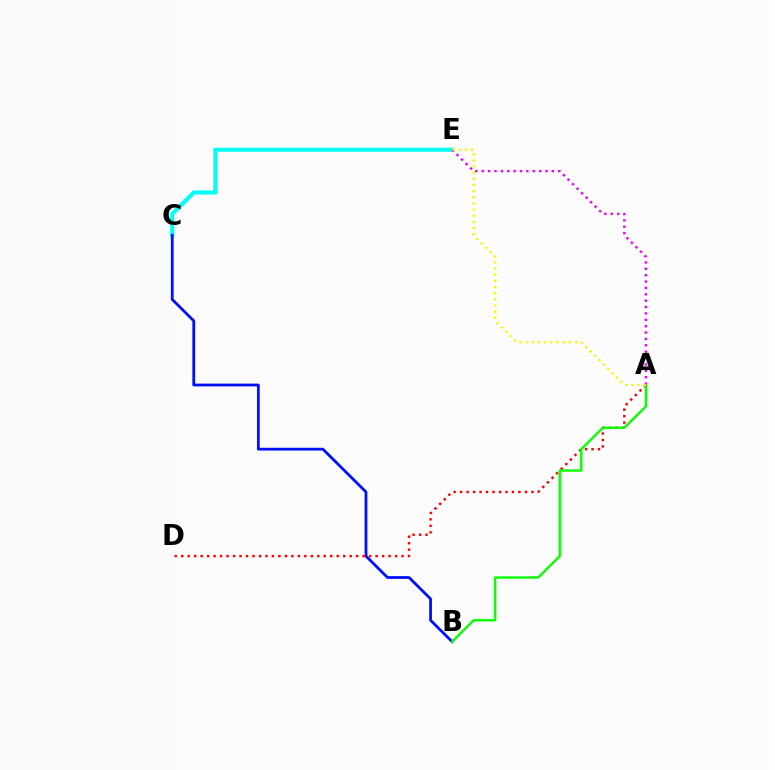{('C', 'E'): [{'color': '#00fff6', 'line_style': 'solid', 'thickness': 2.96}], ('B', 'C'): [{'color': '#0010ff', 'line_style': 'solid', 'thickness': 2.0}], ('A', 'D'): [{'color': '#ff0000', 'line_style': 'dotted', 'thickness': 1.76}], ('A', 'B'): [{'color': '#08ff00', 'line_style': 'solid', 'thickness': 1.7}], ('A', 'E'): [{'color': '#ee00ff', 'line_style': 'dotted', 'thickness': 1.73}, {'color': '#fcf500', 'line_style': 'dotted', 'thickness': 1.68}]}